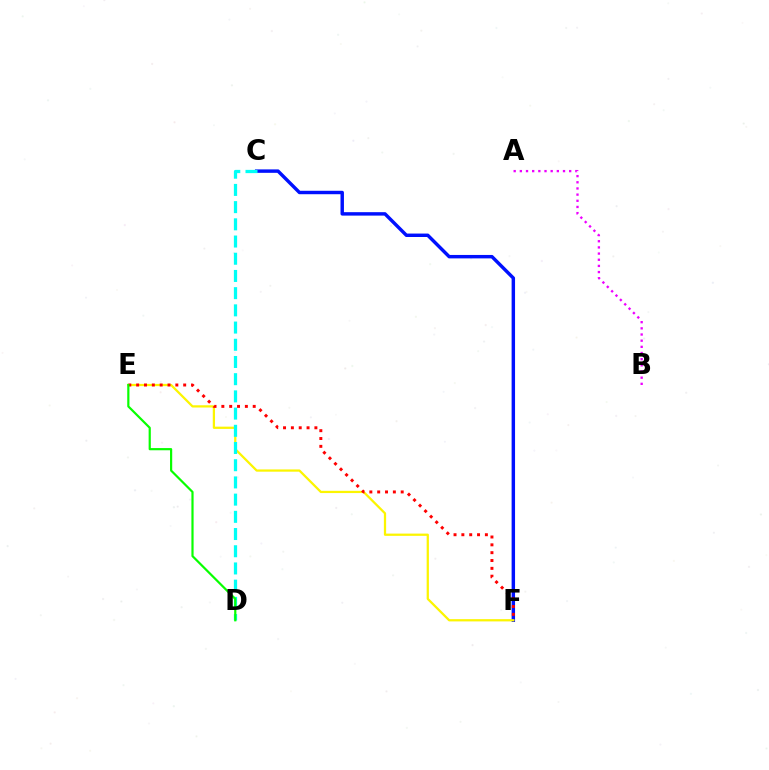{('C', 'F'): [{'color': '#0010ff', 'line_style': 'solid', 'thickness': 2.47}], ('A', 'B'): [{'color': '#ee00ff', 'line_style': 'dotted', 'thickness': 1.68}], ('E', 'F'): [{'color': '#fcf500', 'line_style': 'solid', 'thickness': 1.62}, {'color': '#ff0000', 'line_style': 'dotted', 'thickness': 2.13}], ('C', 'D'): [{'color': '#00fff6', 'line_style': 'dashed', 'thickness': 2.34}], ('D', 'E'): [{'color': '#08ff00', 'line_style': 'solid', 'thickness': 1.58}]}